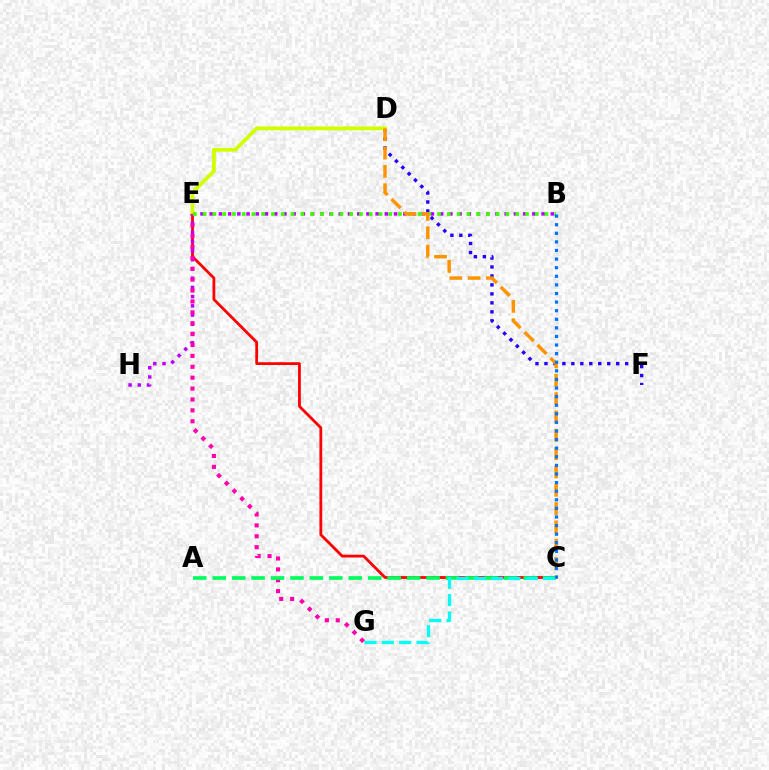{('D', 'F'): [{'color': '#2500ff', 'line_style': 'dotted', 'thickness': 2.44}], ('C', 'E'): [{'color': '#ff0000', 'line_style': 'solid', 'thickness': 2.0}], ('B', 'H'): [{'color': '#b900ff', 'line_style': 'dotted', 'thickness': 2.5}], ('D', 'E'): [{'color': '#d1ff00', 'line_style': 'solid', 'thickness': 2.74}], ('E', 'G'): [{'color': '#ff00ac', 'line_style': 'dotted', 'thickness': 2.96}], ('A', 'C'): [{'color': '#00ff5c', 'line_style': 'dashed', 'thickness': 2.64}], ('B', 'E'): [{'color': '#3dff00', 'line_style': 'dotted', 'thickness': 2.65}], ('C', 'D'): [{'color': '#ff9400', 'line_style': 'dashed', 'thickness': 2.49}], ('C', 'G'): [{'color': '#00fff6', 'line_style': 'dashed', 'thickness': 2.35}], ('B', 'C'): [{'color': '#0074ff', 'line_style': 'dotted', 'thickness': 2.34}]}